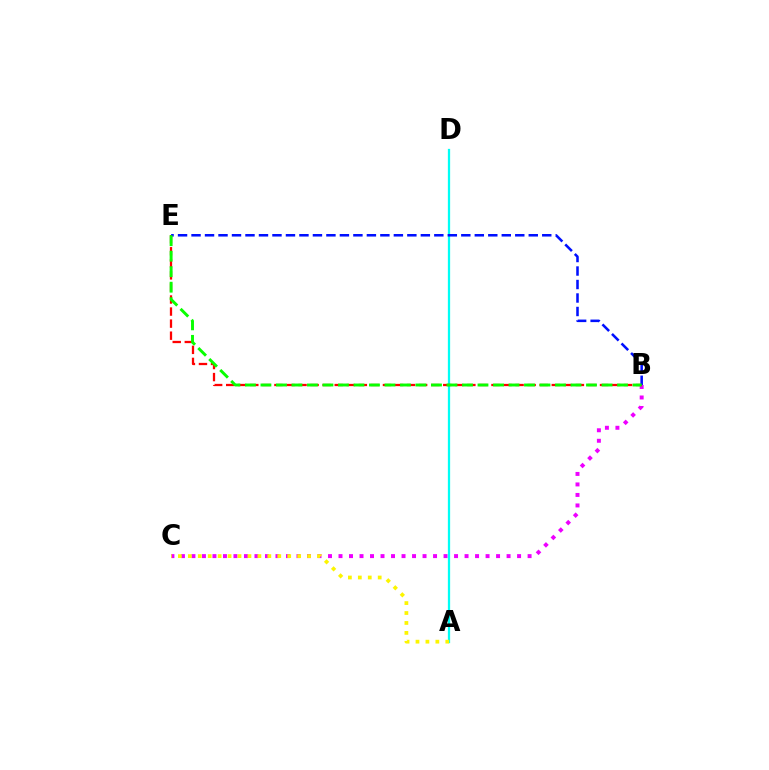{('B', 'C'): [{'color': '#ee00ff', 'line_style': 'dotted', 'thickness': 2.85}], ('A', 'D'): [{'color': '#00fff6', 'line_style': 'solid', 'thickness': 1.63}], ('A', 'C'): [{'color': '#fcf500', 'line_style': 'dotted', 'thickness': 2.7}], ('B', 'E'): [{'color': '#ff0000', 'line_style': 'dashed', 'thickness': 1.64}, {'color': '#0010ff', 'line_style': 'dashed', 'thickness': 1.83}, {'color': '#08ff00', 'line_style': 'dashed', 'thickness': 2.11}]}